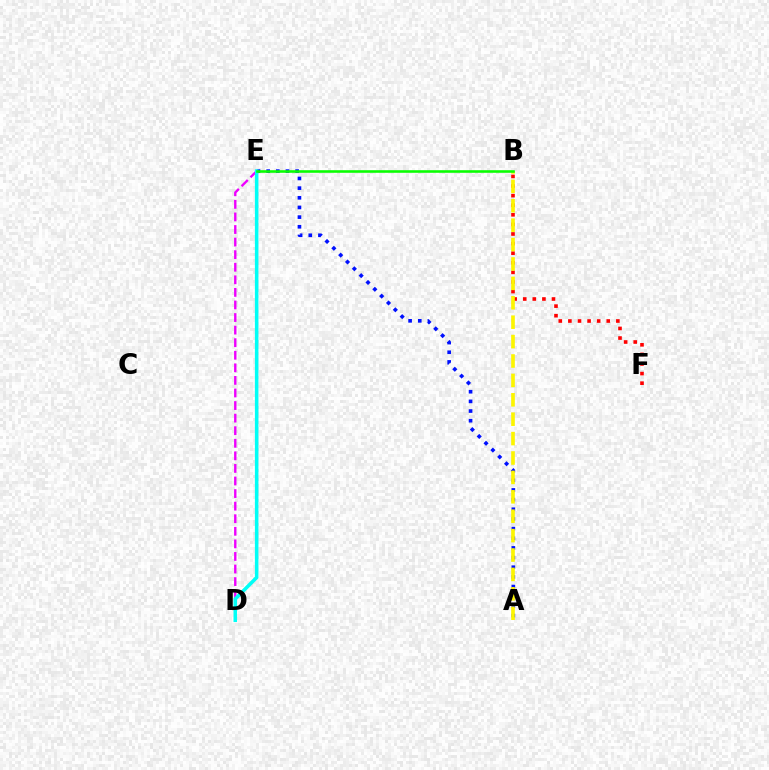{('D', 'E'): [{'color': '#ee00ff', 'line_style': 'dashed', 'thickness': 1.71}, {'color': '#00fff6', 'line_style': 'solid', 'thickness': 2.55}], ('B', 'F'): [{'color': '#ff0000', 'line_style': 'dotted', 'thickness': 2.61}], ('A', 'E'): [{'color': '#0010ff', 'line_style': 'dotted', 'thickness': 2.63}], ('A', 'B'): [{'color': '#fcf500', 'line_style': 'dashed', 'thickness': 2.64}], ('B', 'E'): [{'color': '#08ff00', 'line_style': 'solid', 'thickness': 1.86}]}